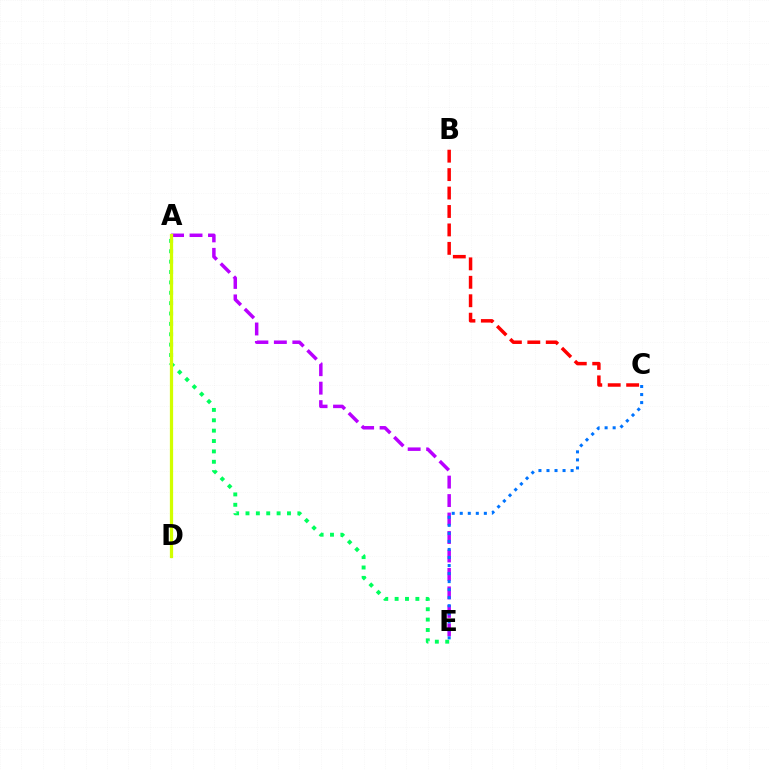{('A', 'E'): [{'color': '#00ff5c', 'line_style': 'dotted', 'thickness': 2.82}, {'color': '#b900ff', 'line_style': 'dashed', 'thickness': 2.51}], ('A', 'D'): [{'color': '#d1ff00', 'line_style': 'solid', 'thickness': 2.34}], ('C', 'E'): [{'color': '#0074ff', 'line_style': 'dotted', 'thickness': 2.18}], ('B', 'C'): [{'color': '#ff0000', 'line_style': 'dashed', 'thickness': 2.51}]}